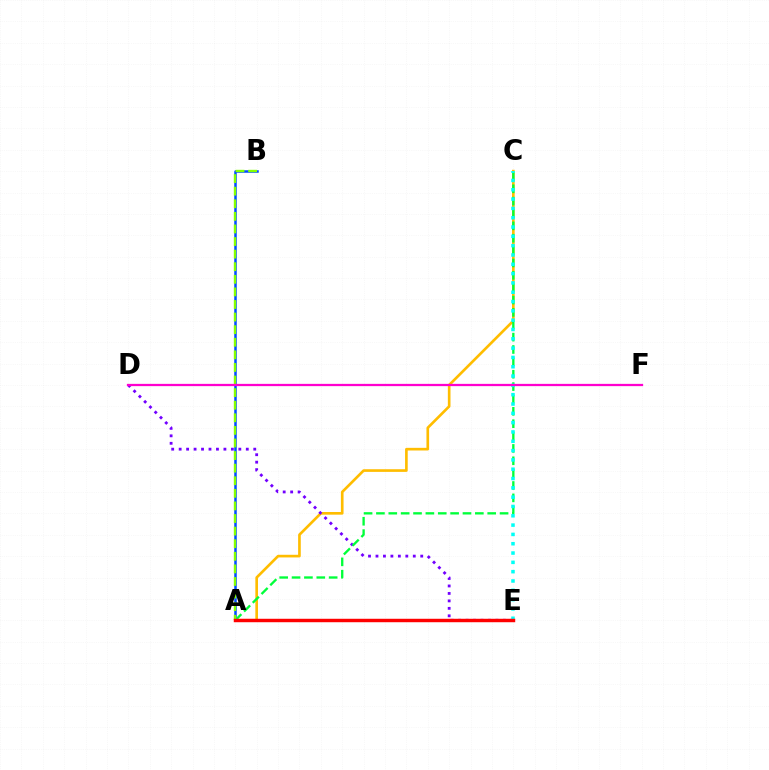{('A', 'C'): [{'color': '#ffbd00', 'line_style': 'solid', 'thickness': 1.91}, {'color': '#00ff39', 'line_style': 'dashed', 'thickness': 1.68}], ('A', 'B'): [{'color': '#004bff', 'line_style': 'solid', 'thickness': 1.81}, {'color': '#84ff00', 'line_style': 'dashed', 'thickness': 1.71}], ('D', 'E'): [{'color': '#7200ff', 'line_style': 'dotted', 'thickness': 2.03}], ('C', 'E'): [{'color': '#00fff6', 'line_style': 'dotted', 'thickness': 2.53}], ('A', 'E'): [{'color': '#ff0000', 'line_style': 'solid', 'thickness': 2.48}], ('D', 'F'): [{'color': '#ff00cf', 'line_style': 'solid', 'thickness': 1.63}]}